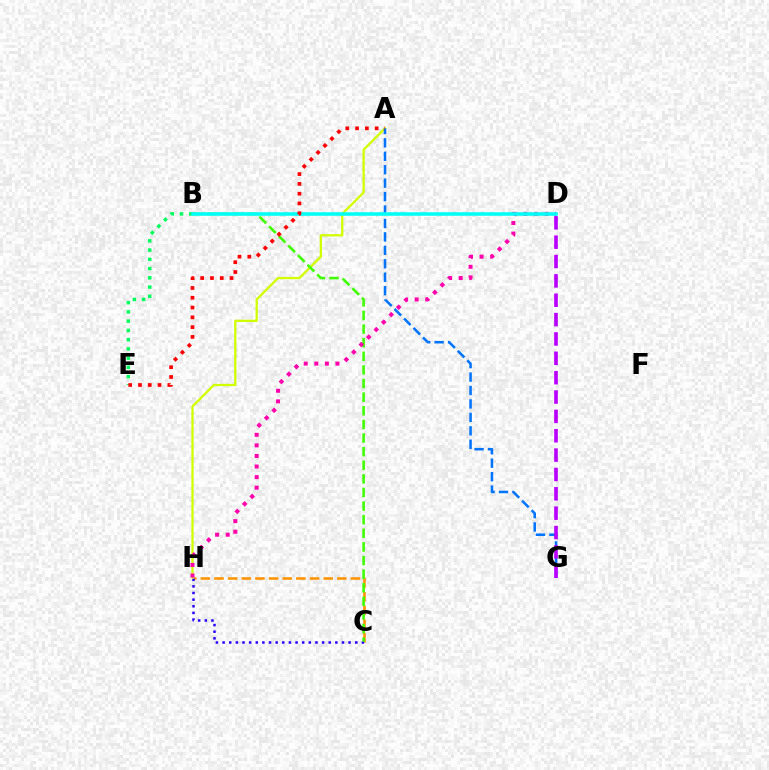{('C', 'H'): [{'color': '#ff9400', 'line_style': 'dashed', 'thickness': 1.85}, {'color': '#2500ff', 'line_style': 'dotted', 'thickness': 1.8}], ('A', 'H'): [{'color': '#d1ff00', 'line_style': 'solid', 'thickness': 1.64}], ('B', 'C'): [{'color': '#3dff00', 'line_style': 'dashed', 'thickness': 1.85}], ('A', 'G'): [{'color': '#0074ff', 'line_style': 'dashed', 'thickness': 1.83}], ('B', 'E'): [{'color': '#00ff5c', 'line_style': 'dotted', 'thickness': 2.51}], ('D', 'G'): [{'color': '#b900ff', 'line_style': 'dashed', 'thickness': 2.63}], ('D', 'H'): [{'color': '#ff00ac', 'line_style': 'dotted', 'thickness': 2.87}], ('B', 'D'): [{'color': '#00fff6', 'line_style': 'solid', 'thickness': 2.56}], ('A', 'E'): [{'color': '#ff0000', 'line_style': 'dotted', 'thickness': 2.66}]}